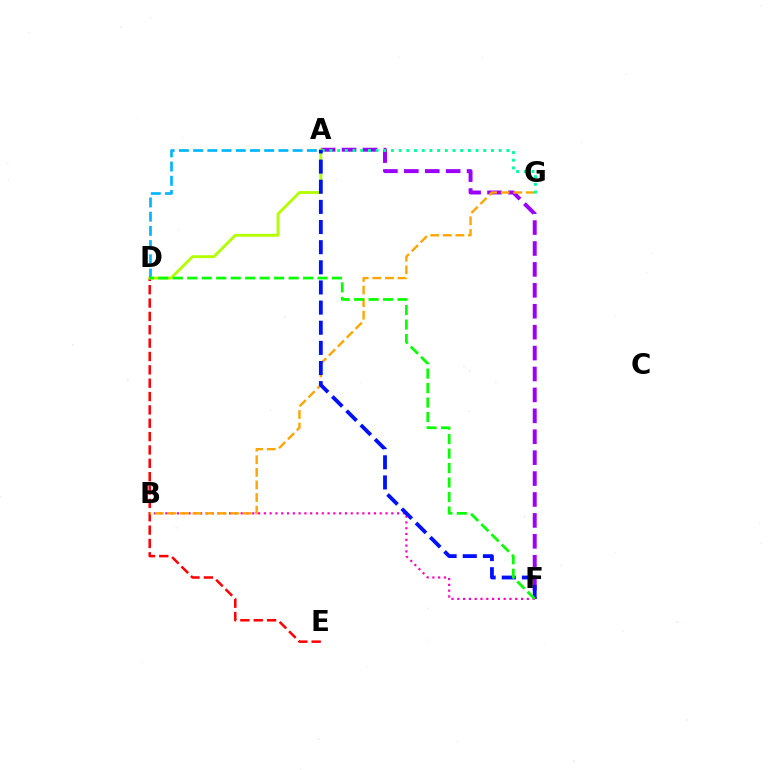{('B', 'F'): [{'color': '#ff00bd', 'line_style': 'dotted', 'thickness': 1.57}], ('A', 'F'): [{'color': '#9b00ff', 'line_style': 'dashed', 'thickness': 2.84}, {'color': '#0010ff', 'line_style': 'dashed', 'thickness': 2.74}], ('D', 'E'): [{'color': '#ff0000', 'line_style': 'dashed', 'thickness': 1.81}], ('B', 'G'): [{'color': '#ffa500', 'line_style': 'dashed', 'thickness': 1.71}], ('A', 'G'): [{'color': '#00ff9d', 'line_style': 'dotted', 'thickness': 2.09}], ('A', 'D'): [{'color': '#b3ff00', 'line_style': 'solid', 'thickness': 2.07}, {'color': '#00b5ff', 'line_style': 'dashed', 'thickness': 1.93}], ('D', 'F'): [{'color': '#08ff00', 'line_style': 'dashed', 'thickness': 1.97}]}